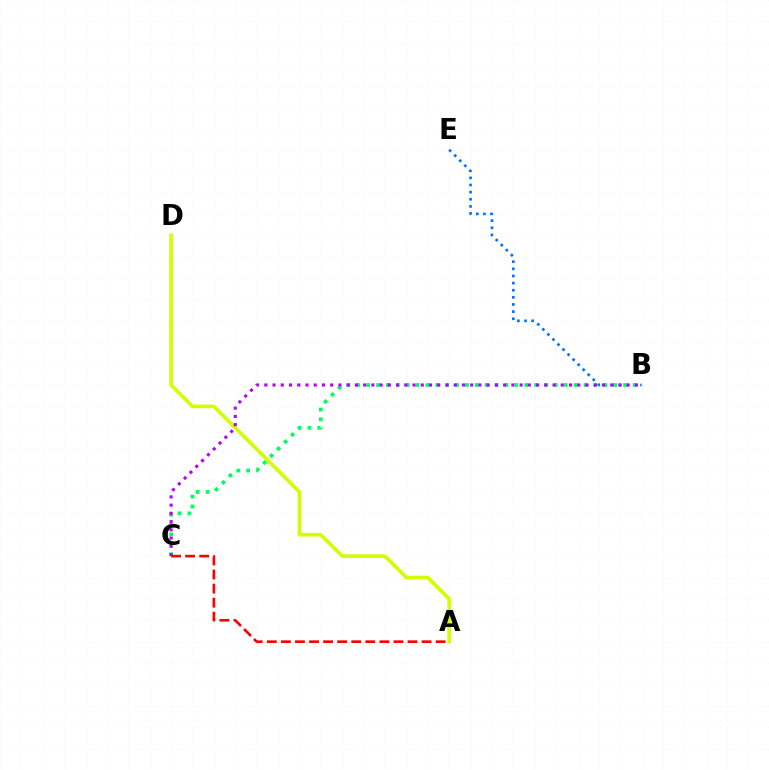{('A', 'D'): [{'color': '#d1ff00', 'line_style': 'solid', 'thickness': 2.61}], ('B', 'E'): [{'color': '#0074ff', 'line_style': 'dotted', 'thickness': 1.94}], ('B', 'C'): [{'color': '#00ff5c', 'line_style': 'dotted', 'thickness': 2.68}, {'color': '#b900ff', 'line_style': 'dotted', 'thickness': 2.24}], ('A', 'C'): [{'color': '#ff0000', 'line_style': 'dashed', 'thickness': 1.91}]}